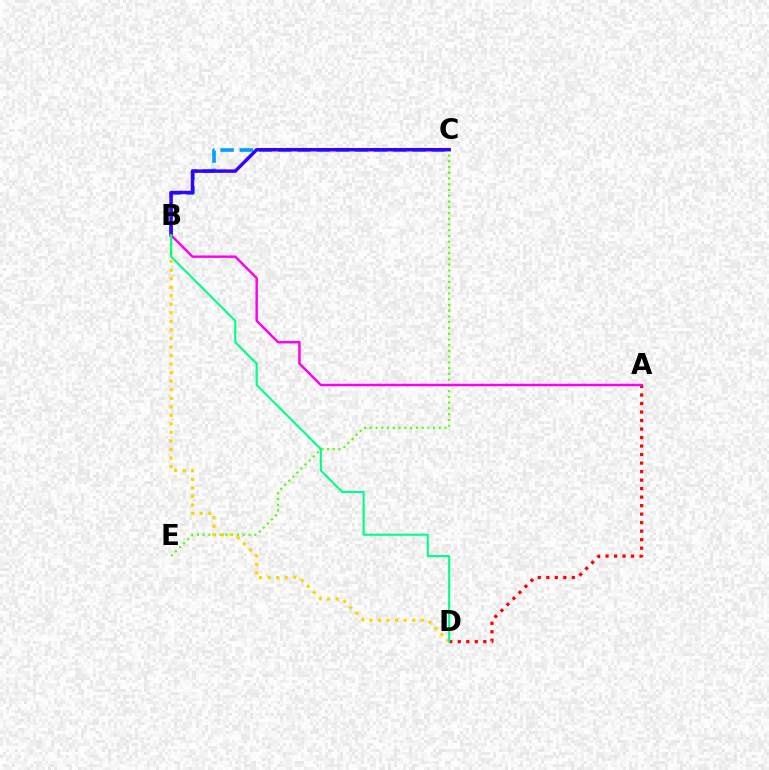{('B', 'C'): [{'color': '#009eff', 'line_style': 'dashed', 'thickness': 2.61}, {'color': '#3700ff', 'line_style': 'solid', 'thickness': 2.48}], ('A', 'D'): [{'color': '#ff0000', 'line_style': 'dotted', 'thickness': 2.31}], ('C', 'E'): [{'color': '#4fff00', 'line_style': 'dotted', 'thickness': 1.56}], ('B', 'D'): [{'color': '#ffd500', 'line_style': 'dotted', 'thickness': 2.32}, {'color': '#00ff86', 'line_style': 'solid', 'thickness': 1.52}], ('A', 'B'): [{'color': '#ff00ed', 'line_style': 'solid', 'thickness': 1.76}]}